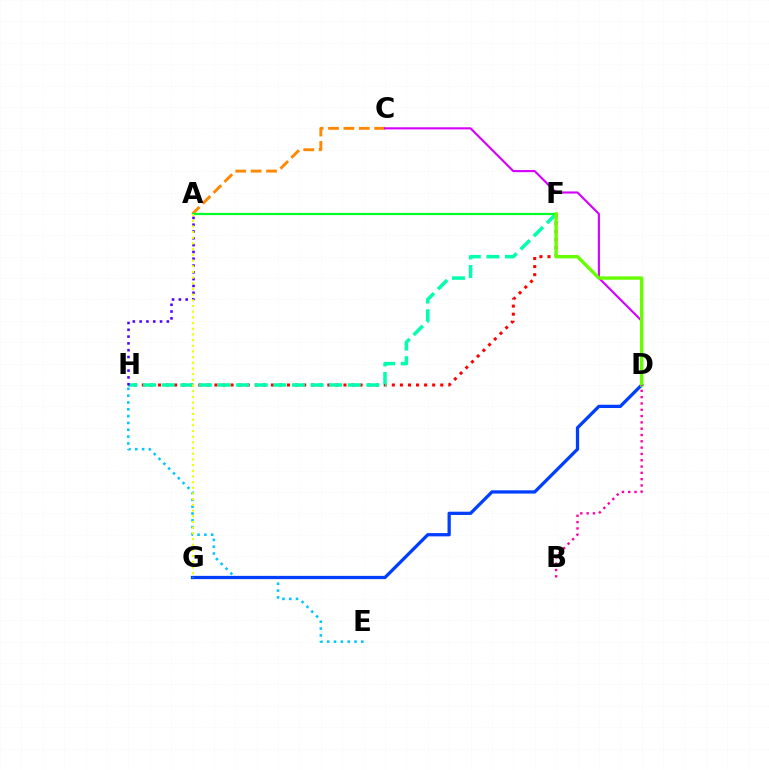{('A', 'C'): [{'color': '#ff8800', 'line_style': 'dashed', 'thickness': 2.09}], ('F', 'H'): [{'color': '#ff0000', 'line_style': 'dotted', 'thickness': 2.19}, {'color': '#00ffaf', 'line_style': 'dashed', 'thickness': 2.53}], ('E', 'H'): [{'color': '#00c7ff', 'line_style': 'dotted', 'thickness': 1.85}], ('A', 'F'): [{'color': '#00ff27', 'line_style': 'solid', 'thickness': 1.57}], ('A', 'H'): [{'color': '#4f00ff', 'line_style': 'dotted', 'thickness': 1.85}], ('D', 'G'): [{'color': '#003fff', 'line_style': 'solid', 'thickness': 2.35}], ('C', 'D'): [{'color': '#d600ff', 'line_style': 'solid', 'thickness': 1.53}], ('D', 'F'): [{'color': '#66ff00', 'line_style': 'solid', 'thickness': 2.42}], ('B', 'D'): [{'color': '#ff00a0', 'line_style': 'dotted', 'thickness': 1.71}], ('A', 'G'): [{'color': '#eeff00', 'line_style': 'dotted', 'thickness': 1.54}]}